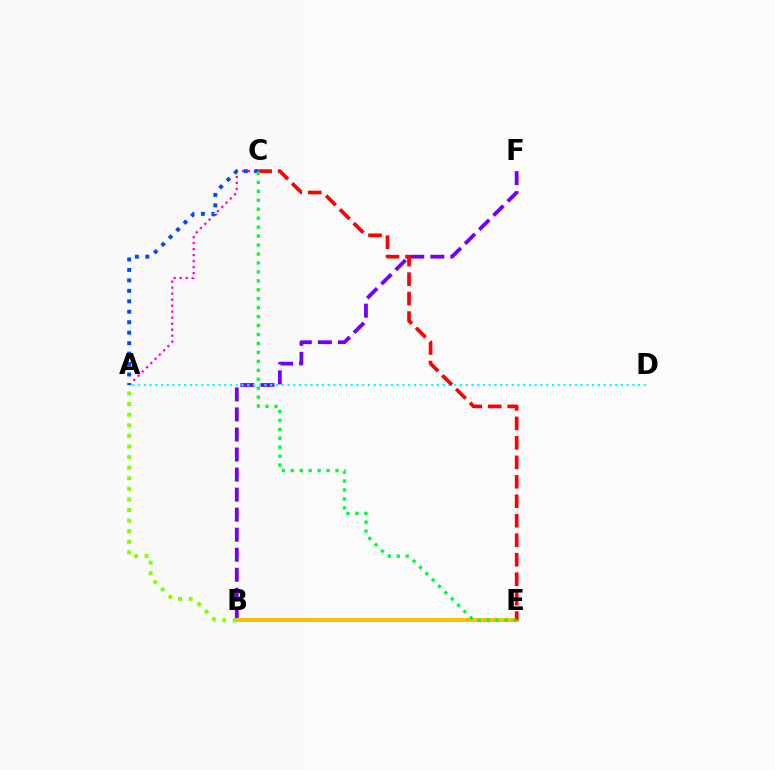{('B', 'F'): [{'color': '#7200ff', 'line_style': 'dashed', 'thickness': 2.72}], ('A', 'C'): [{'color': '#ff00cf', 'line_style': 'dotted', 'thickness': 1.63}, {'color': '#004bff', 'line_style': 'dotted', 'thickness': 2.84}], ('B', 'E'): [{'color': '#ffbd00', 'line_style': 'solid', 'thickness': 2.83}], ('A', 'D'): [{'color': '#00fff6', 'line_style': 'dotted', 'thickness': 1.56}], ('A', 'B'): [{'color': '#84ff00', 'line_style': 'dotted', 'thickness': 2.88}], ('C', 'E'): [{'color': '#ff0000', 'line_style': 'dashed', 'thickness': 2.65}, {'color': '#00ff39', 'line_style': 'dotted', 'thickness': 2.43}]}